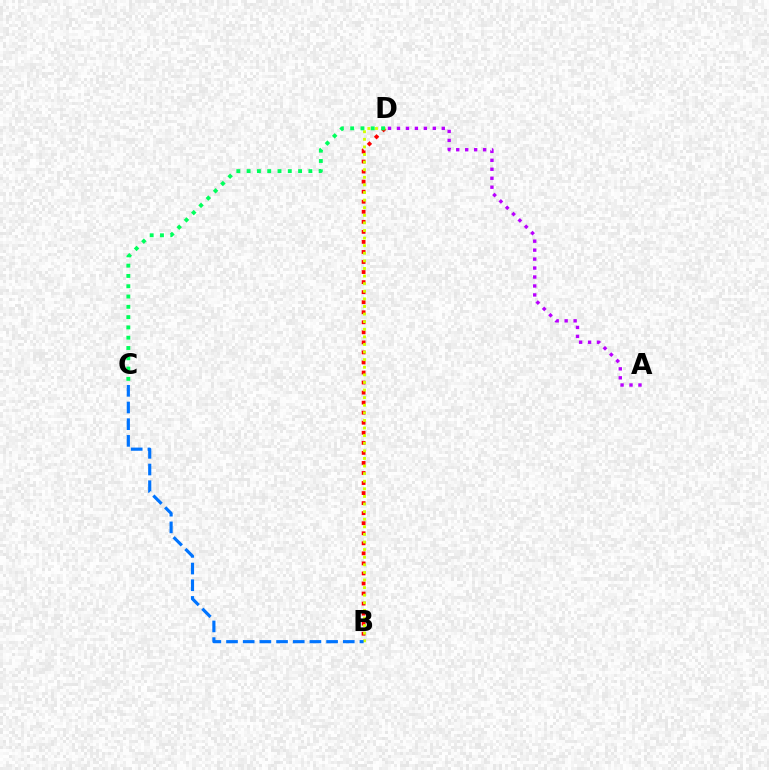{('B', 'D'): [{'color': '#ff0000', 'line_style': 'dotted', 'thickness': 2.73}, {'color': '#d1ff00', 'line_style': 'dotted', 'thickness': 2.06}], ('C', 'D'): [{'color': '#00ff5c', 'line_style': 'dotted', 'thickness': 2.8}], ('A', 'D'): [{'color': '#b900ff', 'line_style': 'dotted', 'thickness': 2.43}], ('B', 'C'): [{'color': '#0074ff', 'line_style': 'dashed', 'thickness': 2.27}]}